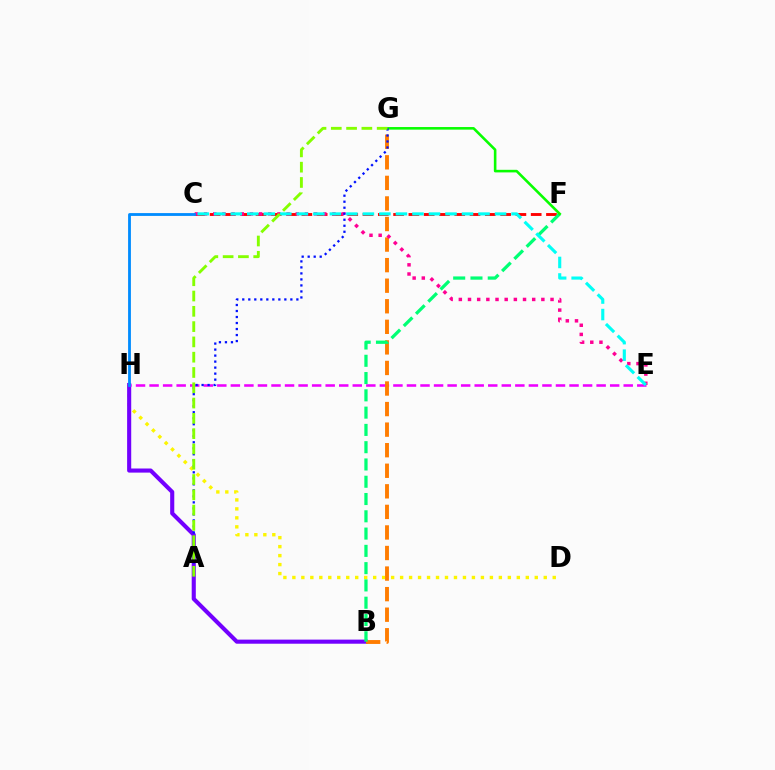{('D', 'H'): [{'color': '#fcf500', 'line_style': 'dotted', 'thickness': 2.44}], ('B', 'H'): [{'color': '#7200ff', 'line_style': 'solid', 'thickness': 2.95}], ('E', 'H'): [{'color': '#ee00ff', 'line_style': 'dashed', 'thickness': 1.84}], ('B', 'G'): [{'color': '#ff7c00', 'line_style': 'dashed', 'thickness': 2.79}], ('C', 'F'): [{'color': '#ff0000', 'line_style': 'dashed', 'thickness': 2.08}], ('C', 'E'): [{'color': '#ff0094', 'line_style': 'dotted', 'thickness': 2.49}, {'color': '#00fff6', 'line_style': 'dashed', 'thickness': 2.24}], ('B', 'F'): [{'color': '#00ff74', 'line_style': 'dashed', 'thickness': 2.35}], ('C', 'H'): [{'color': '#008cff', 'line_style': 'solid', 'thickness': 2.03}], ('F', 'G'): [{'color': '#08ff00', 'line_style': 'solid', 'thickness': 1.86}], ('A', 'G'): [{'color': '#0010ff', 'line_style': 'dotted', 'thickness': 1.63}, {'color': '#84ff00', 'line_style': 'dashed', 'thickness': 2.08}]}